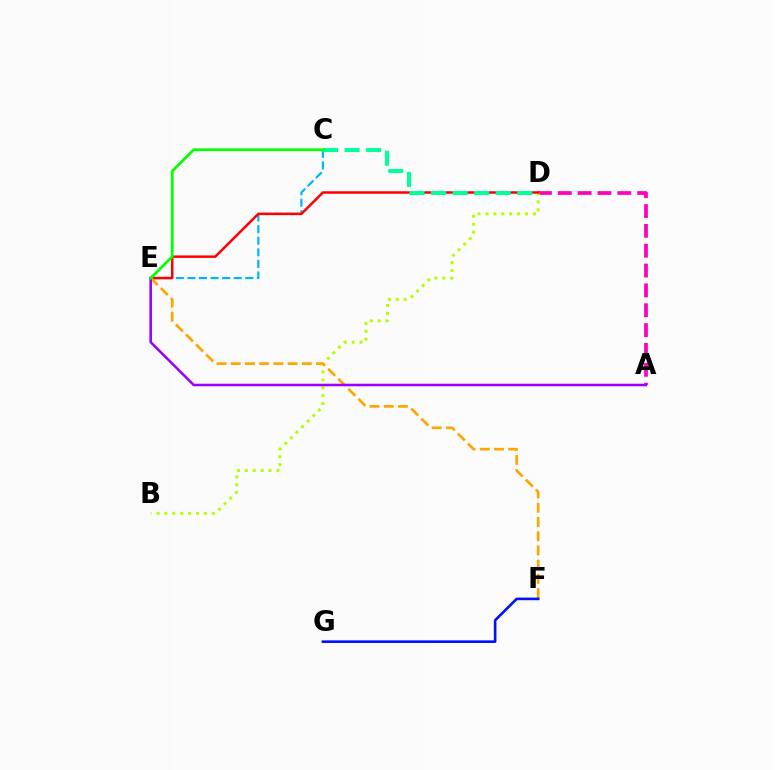{('C', 'E'): [{'color': '#00b5ff', 'line_style': 'dashed', 'thickness': 1.57}, {'color': '#08ff00', 'line_style': 'solid', 'thickness': 2.0}], ('A', 'D'): [{'color': '#ff00bd', 'line_style': 'dashed', 'thickness': 2.7}], ('B', 'D'): [{'color': '#b3ff00', 'line_style': 'dotted', 'thickness': 2.15}], ('D', 'E'): [{'color': '#ff0000', 'line_style': 'solid', 'thickness': 1.8}], ('E', 'F'): [{'color': '#ffa500', 'line_style': 'dashed', 'thickness': 1.93}], ('F', 'G'): [{'color': '#0010ff', 'line_style': 'solid', 'thickness': 1.88}], ('C', 'D'): [{'color': '#00ff9d', 'line_style': 'dashed', 'thickness': 2.93}], ('A', 'E'): [{'color': '#9b00ff', 'line_style': 'solid', 'thickness': 1.85}]}